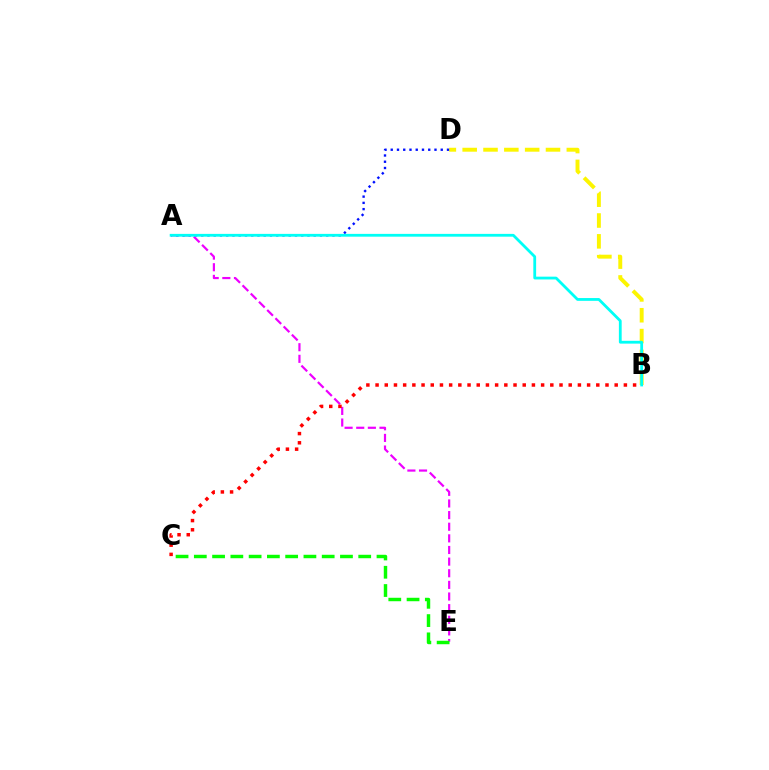{('B', 'D'): [{'color': '#fcf500', 'line_style': 'dashed', 'thickness': 2.83}], ('A', 'E'): [{'color': '#ee00ff', 'line_style': 'dashed', 'thickness': 1.58}], ('A', 'D'): [{'color': '#0010ff', 'line_style': 'dotted', 'thickness': 1.7}], ('A', 'B'): [{'color': '#00fff6', 'line_style': 'solid', 'thickness': 2.01}], ('B', 'C'): [{'color': '#ff0000', 'line_style': 'dotted', 'thickness': 2.5}], ('C', 'E'): [{'color': '#08ff00', 'line_style': 'dashed', 'thickness': 2.48}]}